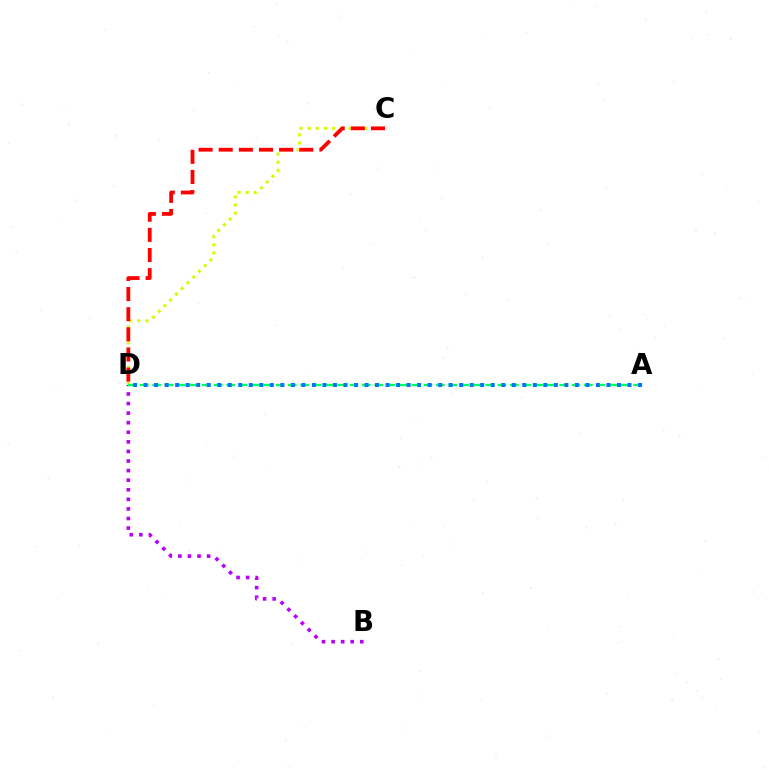{('C', 'D'): [{'color': '#d1ff00', 'line_style': 'dotted', 'thickness': 2.2}, {'color': '#ff0000', 'line_style': 'dashed', 'thickness': 2.74}], ('B', 'D'): [{'color': '#b900ff', 'line_style': 'dotted', 'thickness': 2.6}], ('A', 'D'): [{'color': '#00ff5c', 'line_style': 'dashed', 'thickness': 1.68}, {'color': '#0074ff', 'line_style': 'dotted', 'thickness': 2.86}]}